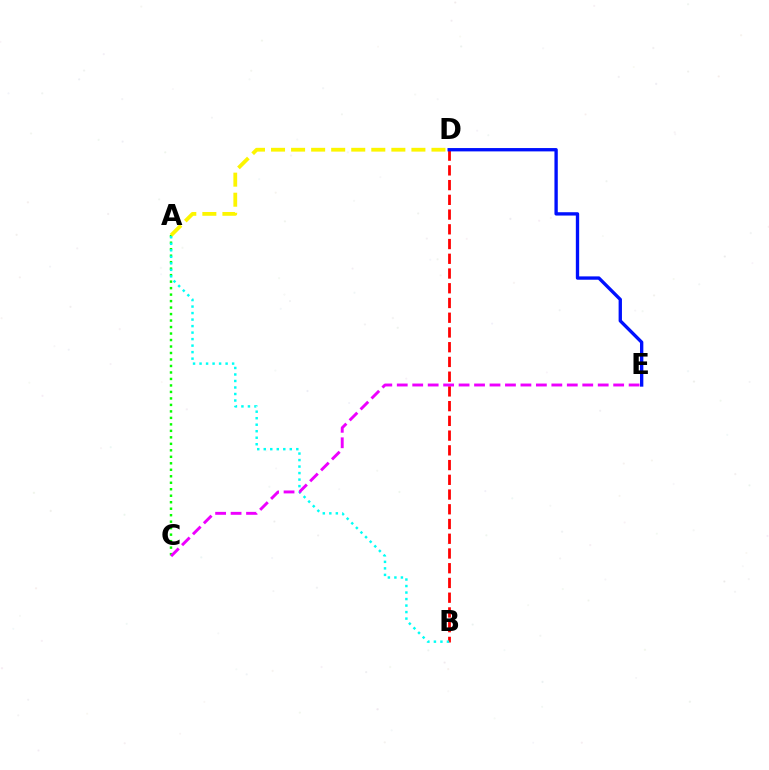{('B', 'D'): [{'color': '#ff0000', 'line_style': 'dashed', 'thickness': 2.0}], ('D', 'E'): [{'color': '#0010ff', 'line_style': 'solid', 'thickness': 2.4}], ('A', 'C'): [{'color': '#08ff00', 'line_style': 'dotted', 'thickness': 1.76}], ('A', 'B'): [{'color': '#00fff6', 'line_style': 'dotted', 'thickness': 1.77}], ('A', 'D'): [{'color': '#fcf500', 'line_style': 'dashed', 'thickness': 2.72}], ('C', 'E'): [{'color': '#ee00ff', 'line_style': 'dashed', 'thickness': 2.1}]}